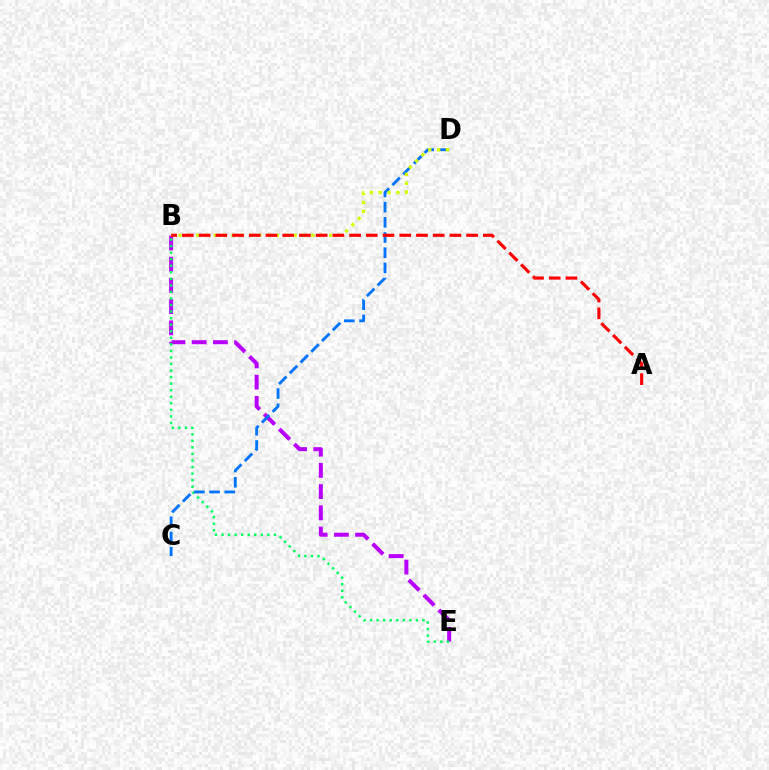{('B', 'E'): [{'color': '#b900ff', 'line_style': 'dashed', 'thickness': 2.88}, {'color': '#00ff5c', 'line_style': 'dotted', 'thickness': 1.78}], ('C', 'D'): [{'color': '#0074ff', 'line_style': 'dashed', 'thickness': 2.07}], ('B', 'D'): [{'color': '#d1ff00', 'line_style': 'dotted', 'thickness': 2.41}], ('A', 'B'): [{'color': '#ff0000', 'line_style': 'dashed', 'thickness': 2.27}]}